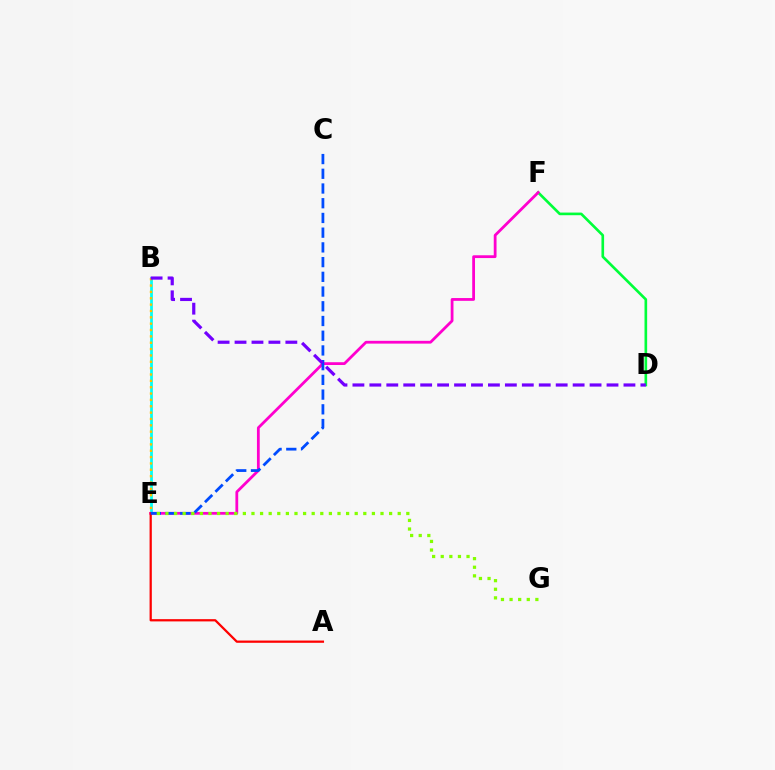{('D', 'F'): [{'color': '#00ff39', 'line_style': 'solid', 'thickness': 1.91}], ('B', 'E'): [{'color': '#00fff6', 'line_style': 'solid', 'thickness': 1.98}, {'color': '#ffbd00', 'line_style': 'dotted', 'thickness': 1.73}], ('E', 'F'): [{'color': '#ff00cf', 'line_style': 'solid', 'thickness': 2.01}], ('A', 'E'): [{'color': '#ff0000', 'line_style': 'solid', 'thickness': 1.62}], ('C', 'E'): [{'color': '#004bff', 'line_style': 'dashed', 'thickness': 2.0}], ('B', 'D'): [{'color': '#7200ff', 'line_style': 'dashed', 'thickness': 2.3}], ('E', 'G'): [{'color': '#84ff00', 'line_style': 'dotted', 'thickness': 2.34}]}